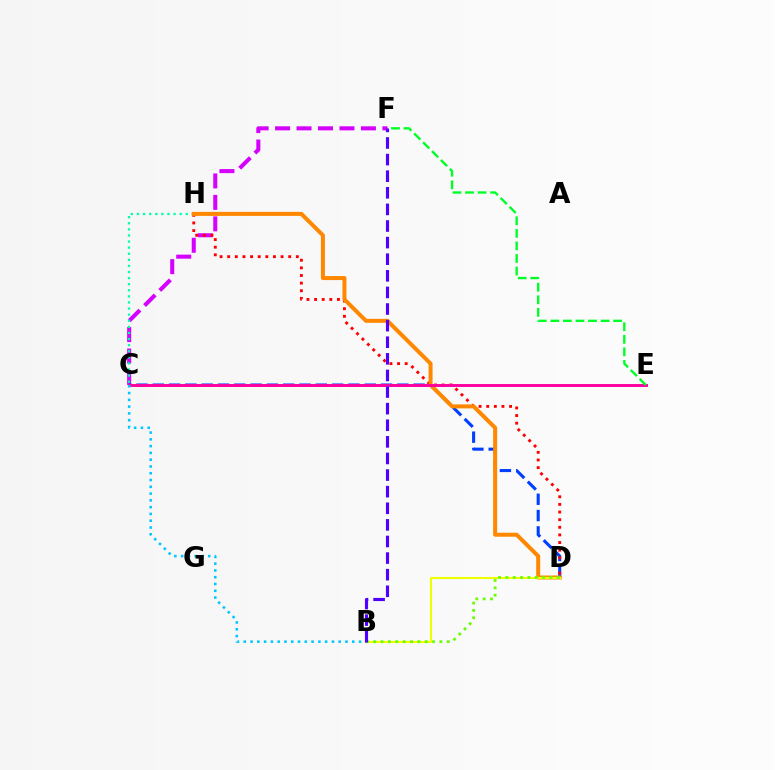{('C', 'F'): [{'color': '#d600ff', 'line_style': 'dashed', 'thickness': 2.92}], ('C', 'D'): [{'color': '#003fff', 'line_style': 'dashed', 'thickness': 2.21}], ('D', 'H'): [{'color': '#ff0000', 'line_style': 'dotted', 'thickness': 2.07}, {'color': '#ff8800', 'line_style': 'solid', 'thickness': 2.89}], ('C', 'H'): [{'color': '#00ffaf', 'line_style': 'dotted', 'thickness': 1.66}], ('B', 'D'): [{'color': '#eeff00', 'line_style': 'solid', 'thickness': 1.5}, {'color': '#66ff00', 'line_style': 'dotted', 'thickness': 2.0}], ('C', 'E'): [{'color': '#ff00a0', 'line_style': 'solid', 'thickness': 2.11}], ('E', 'F'): [{'color': '#00ff27', 'line_style': 'dashed', 'thickness': 1.71}], ('B', 'C'): [{'color': '#00c7ff', 'line_style': 'dotted', 'thickness': 1.84}], ('B', 'F'): [{'color': '#4f00ff', 'line_style': 'dashed', 'thickness': 2.26}]}